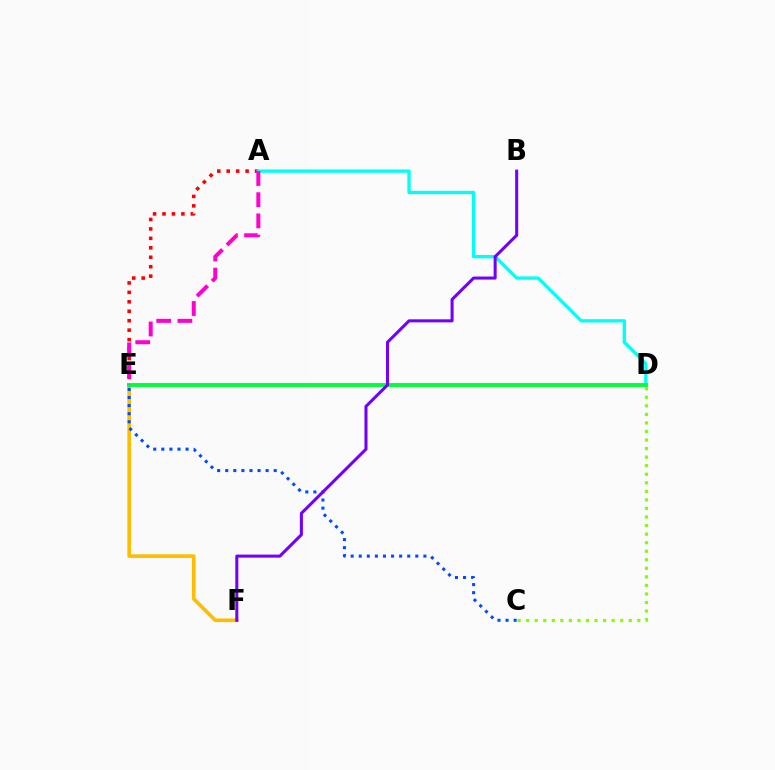{('E', 'F'): [{'color': '#ffbd00', 'line_style': 'solid', 'thickness': 2.62}], ('A', 'E'): [{'color': '#ff0000', 'line_style': 'dotted', 'thickness': 2.57}, {'color': '#ff00cf', 'line_style': 'dashed', 'thickness': 2.88}], ('C', 'D'): [{'color': '#84ff00', 'line_style': 'dotted', 'thickness': 2.32}], ('A', 'D'): [{'color': '#00fff6', 'line_style': 'solid', 'thickness': 2.39}], ('D', 'E'): [{'color': '#00ff39', 'line_style': 'solid', 'thickness': 2.8}], ('C', 'E'): [{'color': '#004bff', 'line_style': 'dotted', 'thickness': 2.2}], ('B', 'F'): [{'color': '#7200ff', 'line_style': 'solid', 'thickness': 2.19}]}